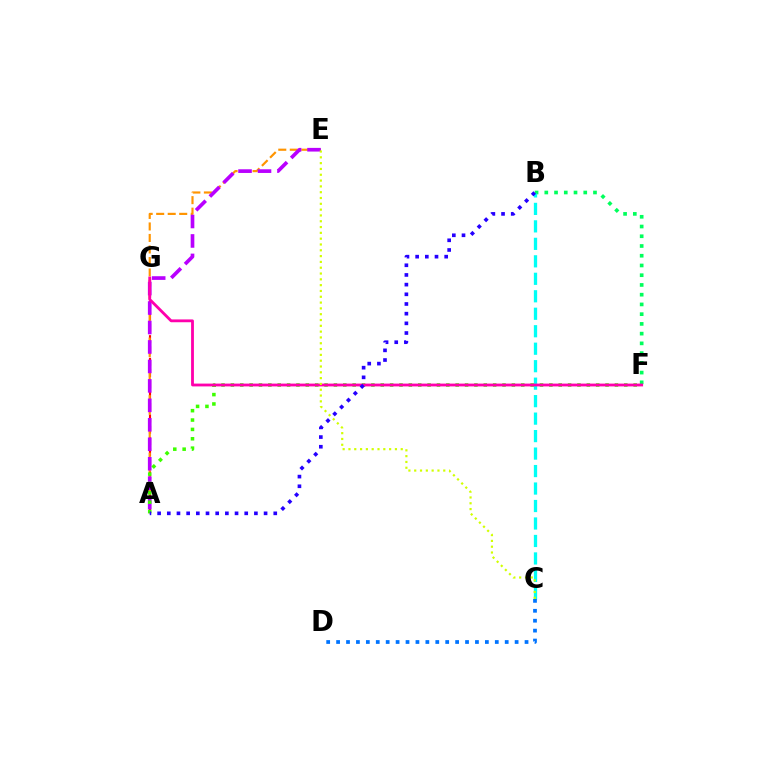{('B', 'F'): [{'color': '#00ff5c', 'line_style': 'dotted', 'thickness': 2.65}], ('B', 'C'): [{'color': '#00fff6', 'line_style': 'dashed', 'thickness': 2.37}], ('A', 'G'): [{'color': '#ff0000', 'line_style': 'dashed', 'thickness': 1.54}], ('A', 'E'): [{'color': '#ff9400', 'line_style': 'dashed', 'thickness': 1.56}, {'color': '#b900ff', 'line_style': 'dashed', 'thickness': 2.64}], ('A', 'F'): [{'color': '#3dff00', 'line_style': 'dotted', 'thickness': 2.54}], ('F', 'G'): [{'color': '#ff00ac', 'line_style': 'solid', 'thickness': 2.02}], ('C', 'D'): [{'color': '#0074ff', 'line_style': 'dotted', 'thickness': 2.69}], ('C', 'E'): [{'color': '#d1ff00', 'line_style': 'dotted', 'thickness': 1.58}], ('A', 'B'): [{'color': '#2500ff', 'line_style': 'dotted', 'thickness': 2.63}]}